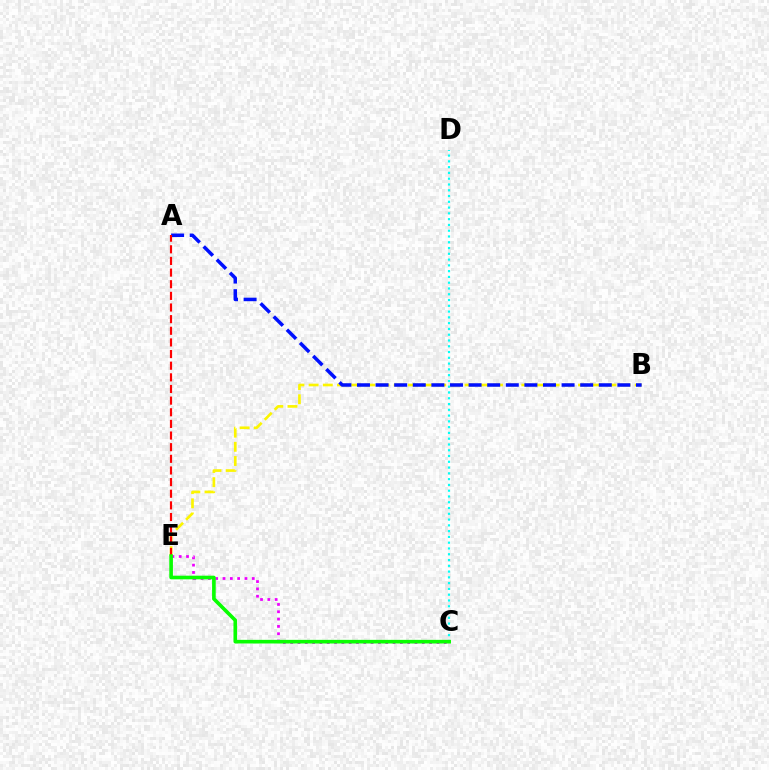{('C', 'E'): [{'color': '#ee00ff', 'line_style': 'dotted', 'thickness': 1.99}, {'color': '#08ff00', 'line_style': 'solid', 'thickness': 2.61}], ('B', 'E'): [{'color': '#fcf500', 'line_style': 'dashed', 'thickness': 1.93}], ('A', 'B'): [{'color': '#0010ff', 'line_style': 'dashed', 'thickness': 2.53}], ('A', 'E'): [{'color': '#ff0000', 'line_style': 'dashed', 'thickness': 1.58}], ('C', 'D'): [{'color': '#00fff6', 'line_style': 'dotted', 'thickness': 1.57}]}